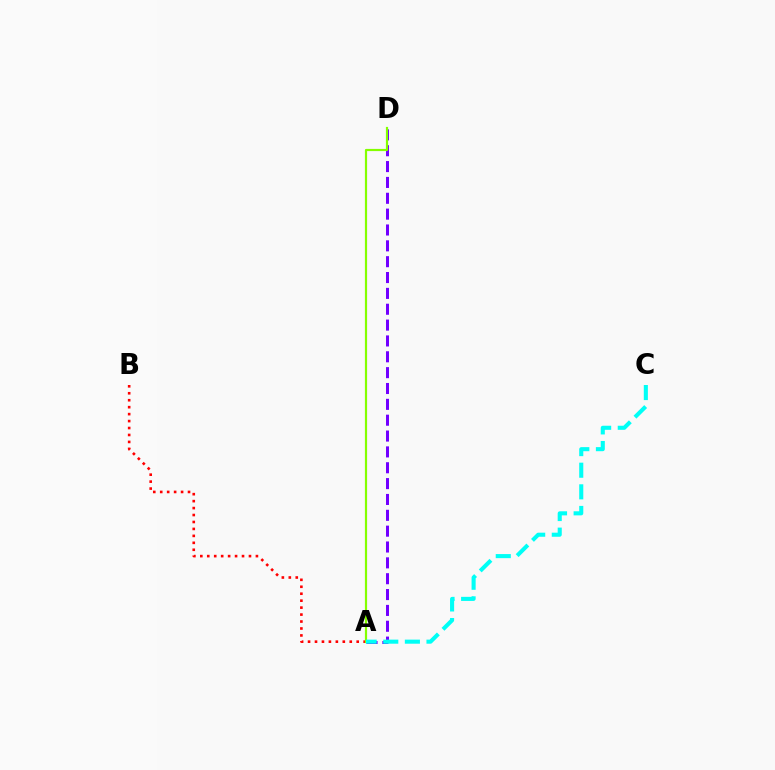{('A', 'D'): [{'color': '#7200ff', 'line_style': 'dashed', 'thickness': 2.15}, {'color': '#84ff00', 'line_style': 'solid', 'thickness': 1.57}], ('A', 'B'): [{'color': '#ff0000', 'line_style': 'dotted', 'thickness': 1.89}], ('A', 'C'): [{'color': '#00fff6', 'line_style': 'dashed', 'thickness': 2.94}]}